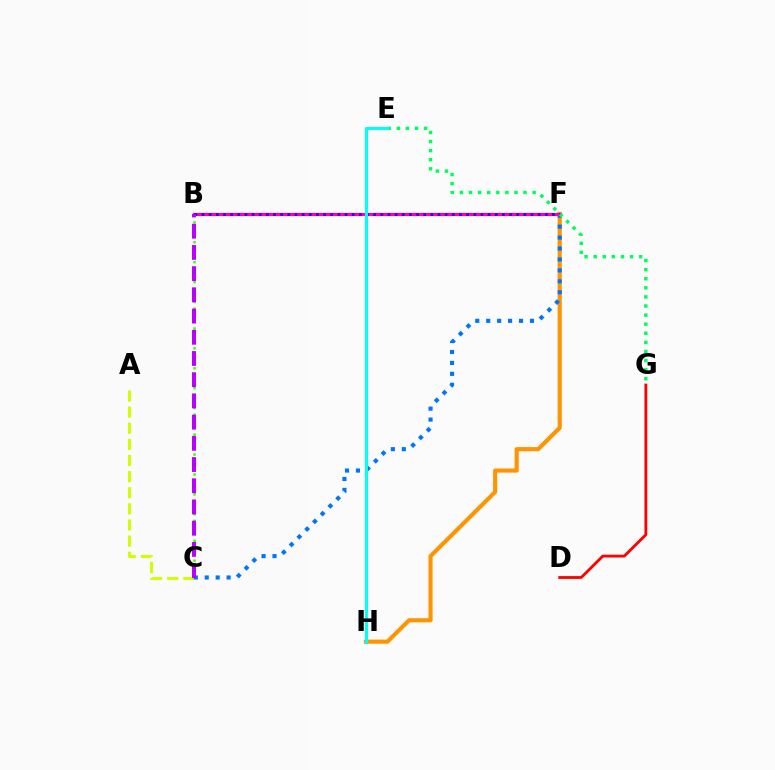{('A', 'C'): [{'color': '#d1ff00', 'line_style': 'dashed', 'thickness': 2.19}], ('F', 'H'): [{'color': '#ff9400', 'line_style': 'solid', 'thickness': 2.98}], ('C', 'F'): [{'color': '#0074ff', 'line_style': 'dotted', 'thickness': 2.97}], ('B', 'F'): [{'color': '#ff00ac', 'line_style': 'solid', 'thickness': 2.27}, {'color': '#2500ff', 'line_style': 'dotted', 'thickness': 1.94}], ('D', 'G'): [{'color': '#ff0000', 'line_style': 'solid', 'thickness': 2.02}], ('B', 'C'): [{'color': '#3dff00', 'line_style': 'dotted', 'thickness': 1.8}, {'color': '#b900ff', 'line_style': 'dashed', 'thickness': 2.88}], ('E', 'G'): [{'color': '#00ff5c', 'line_style': 'dotted', 'thickness': 2.47}], ('E', 'H'): [{'color': '#00fff6', 'line_style': 'solid', 'thickness': 2.19}]}